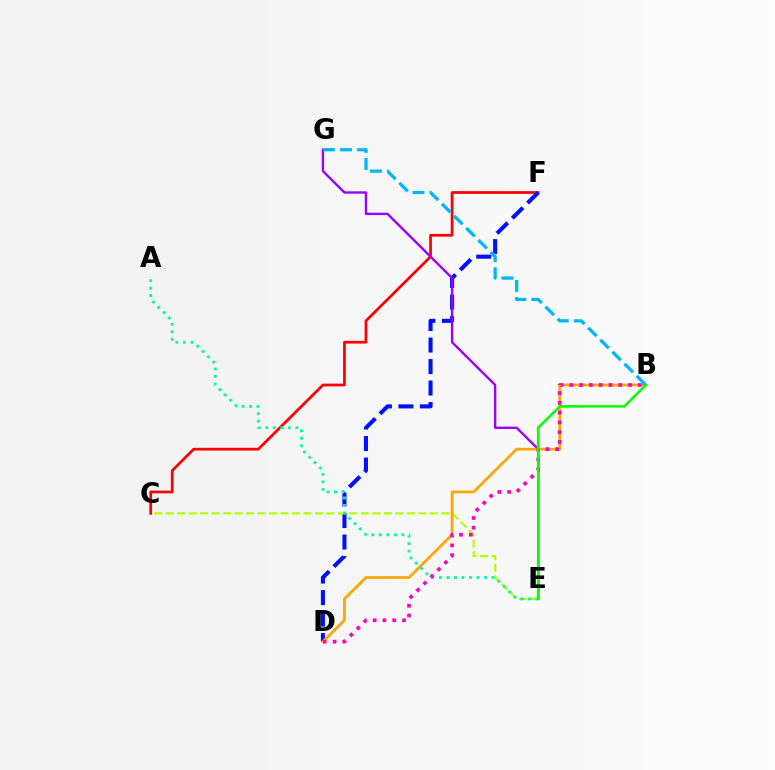{('C', 'F'): [{'color': '#ff0000', 'line_style': 'solid', 'thickness': 1.97}], ('D', 'F'): [{'color': '#0010ff', 'line_style': 'dashed', 'thickness': 2.92}], ('C', 'E'): [{'color': '#b3ff00', 'line_style': 'dashed', 'thickness': 1.56}], ('E', 'G'): [{'color': '#9b00ff', 'line_style': 'solid', 'thickness': 1.7}], ('B', 'D'): [{'color': '#ffa500', 'line_style': 'solid', 'thickness': 1.96}, {'color': '#ff00bd', 'line_style': 'dotted', 'thickness': 2.66}], ('A', 'E'): [{'color': '#00ff9d', 'line_style': 'dotted', 'thickness': 2.04}], ('B', 'E'): [{'color': '#08ff00', 'line_style': 'solid', 'thickness': 1.82}], ('B', 'G'): [{'color': '#00b5ff', 'line_style': 'dashed', 'thickness': 2.32}]}